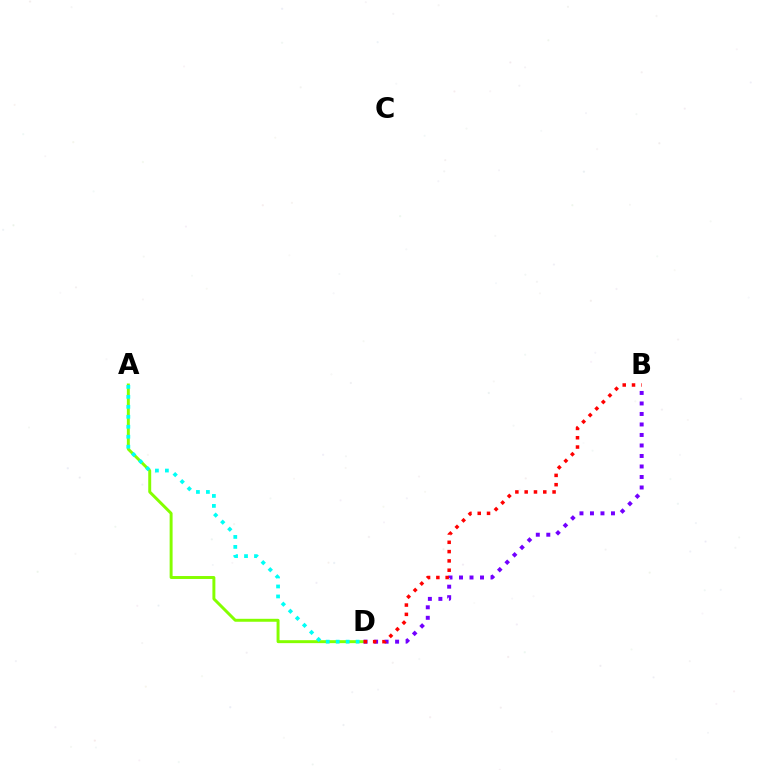{('A', 'D'): [{'color': '#84ff00', 'line_style': 'solid', 'thickness': 2.12}, {'color': '#00fff6', 'line_style': 'dotted', 'thickness': 2.71}], ('B', 'D'): [{'color': '#7200ff', 'line_style': 'dotted', 'thickness': 2.85}, {'color': '#ff0000', 'line_style': 'dotted', 'thickness': 2.53}]}